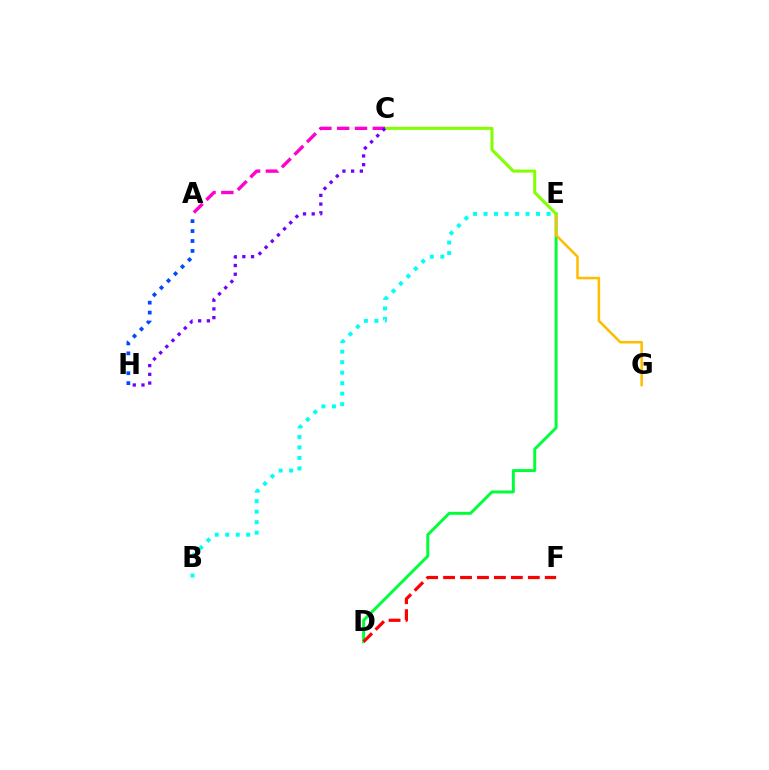{('D', 'E'): [{'color': '#00ff39', 'line_style': 'solid', 'thickness': 2.12}], ('B', 'E'): [{'color': '#00fff6', 'line_style': 'dotted', 'thickness': 2.85}], ('E', 'G'): [{'color': '#ffbd00', 'line_style': 'solid', 'thickness': 1.84}], ('D', 'F'): [{'color': '#ff0000', 'line_style': 'dashed', 'thickness': 2.3}], ('C', 'E'): [{'color': '#84ff00', 'line_style': 'solid', 'thickness': 2.19}], ('A', 'C'): [{'color': '#ff00cf', 'line_style': 'dashed', 'thickness': 2.42}], ('A', 'H'): [{'color': '#004bff', 'line_style': 'dotted', 'thickness': 2.7}], ('C', 'H'): [{'color': '#7200ff', 'line_style': 'dotted', 'thickness': 2.37}]}